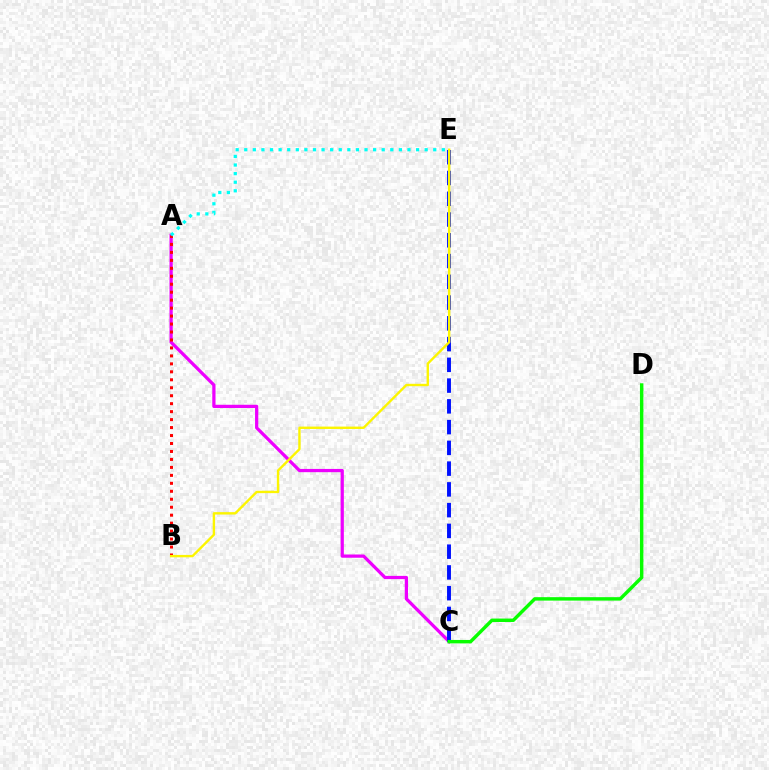{('A', 'C'): [{'color': '#ee00ff', 'line_style': 'solid', 'thickness': 2.33}], ('C', 'E'): [{'color': '#0010ff', 'line_style': 'dashed', 'thickness': 2.82}], ('A', 'B'): [{'color': '#ff0000', 'line_style': 'dotted', 'thickness': 2.16}], ('B', 'E'): [{'color': '#fcf500', 'line_style': 'solid', 'thickness': 1.72}], ('C', 'D'): [{'color': '#08ff00', 'line_style': 'solid', 'thickness': 2.47}], ('A', 'E'): [{'color': '#00fff6', 'line_style': 'dotted', 'thickness': 2.33}]}